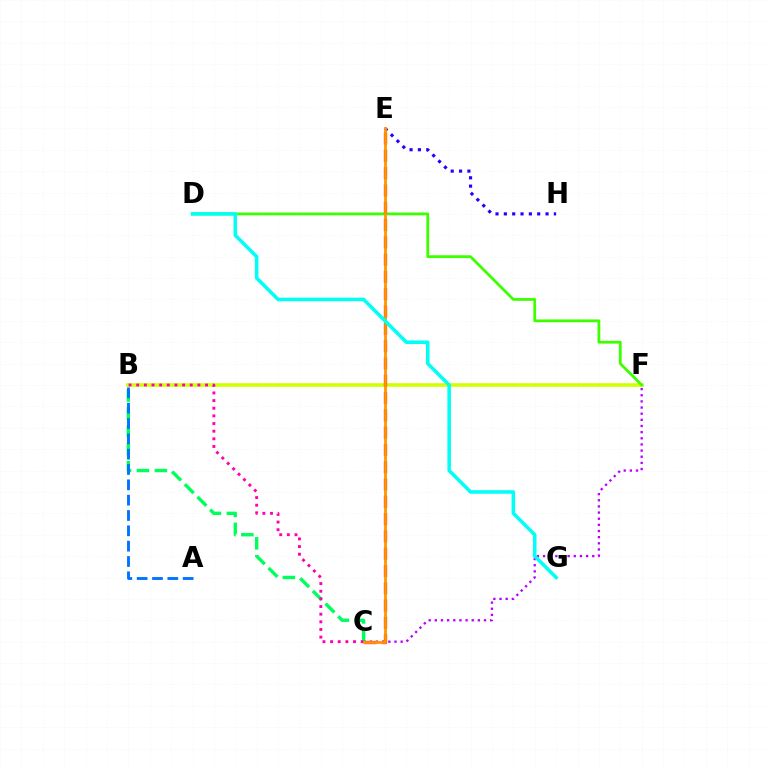{('C', 'F'): [{'color': '#b900ff', 'line_style': 'dotted', 'thickness': 1.67}], ('B', 'F'): [{'color': '#d1ff00', 'line_style': 'solid', 'thickness': 2.58}], ('E', 'H'): [{'color': '#2500ff', 'line_style': 'dotted', 'thickness': 2.27}], ('B', 'C'): [{'color': '#00ff5c', 'line_style': 'dashed', 'thickness': 2.44}, {'color': '#ff00ac', 'line_style': 'dotted', 'thickness': 2.08}], ('D', 'F'): [{'color': '#3dff00', 'line_style': 'solid', 'thickness': 2.0}], ('A', 'B'): [{'color': '#0074ff', 'line_style': 'dashed', 'thickness': 2.08}], ('C', 'E'): [{'color': '#ff0000', 'line_style': 'dashed', 'thickness': 2.35}, {'color': '#ff9400', 'line_style': 'solid', 'thickness': 2.0}], ('D', 'G'): [{'color': '#00fff6', 'line_style': 'solid', 'thickness': 2.56}]}